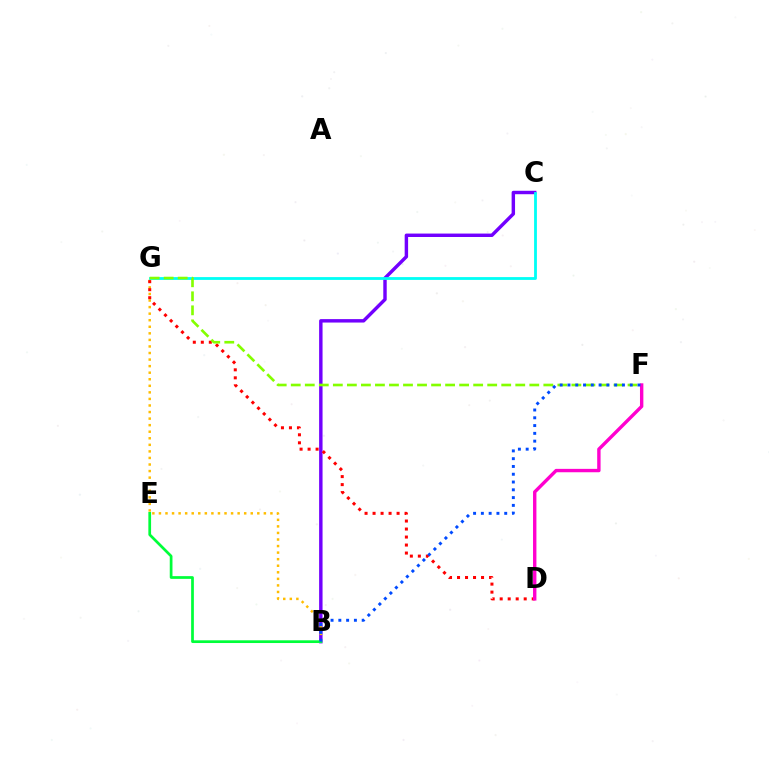{('B', 'C'): [{'color': '#7200ff', 'line_style': 'solid', 'thickness': 2.47}], ('B', 'G'): [{'color': '#ffbd00', 'line_style': 'dotted', 'thickness': 1.78}], ('B', 'E'): [{'color': '#00ff39', 'line_style': 'solid', 'thickness': 1.96}], ('D', 'G'): [{'color': '#ff0000', 'line_style': 'dotted', 'thickness': 2.18}], ('C', 'G'): [{'color': '#00fff6', 'line_style': 'solid', 'thickness': 2.02}], ('F', 'G'): [{'color': '#84ff00', 'line_style': 'dashed', 'thickness': 1.91}], ('D', 'F'): [{'color': '#ff00cf', 'line_style': 'solid', 'thickness': 2.44}], ('B', 'F'): [{'color': '#004bff', 'line_style': 'dotted', 'thickness': 2.12}]}